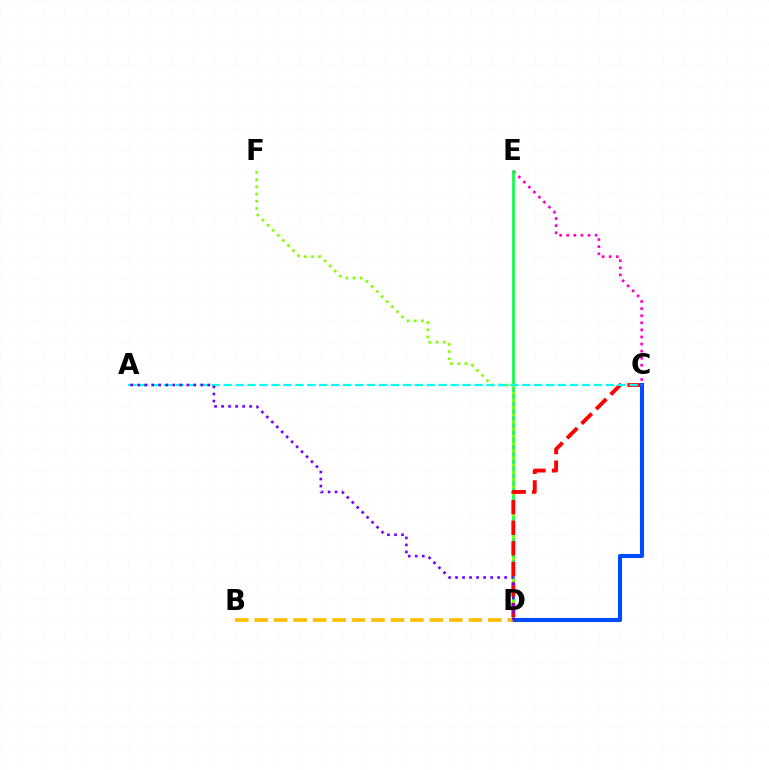{('C', 'E'): [{'color': '#ff00cf', 'line_style': 'dotted', 'thickness': 1.93}], ('D', 'E'): [{'color': '#00ff39', 'line_style': 'solid', 'thickness': 1.87}], ('D', 'F'): [{'color': '#84ff00', 'line_style': 'dotted', 'thickness': 1.95}], ('C', 'D'): [{'color': '#ff0000', 'line_style': 'dashed', 'thickness': 2.79}, {'color': '#004bff', 'line_style': 'solid', 'thickness': 2.93}], ('A', 'C'): [{'color': '#00fff6', 'line_style': 'dashed', 'thickness': 1.62}], ('B', 'D'): [{'color': '#ffbd00', 'line_style': 'dashed', 'thickness': 2.64}], ('A', 'D'): [{'color': '#7200ff', 'line_style': 'dotted', 'thickness': 1.91}]}